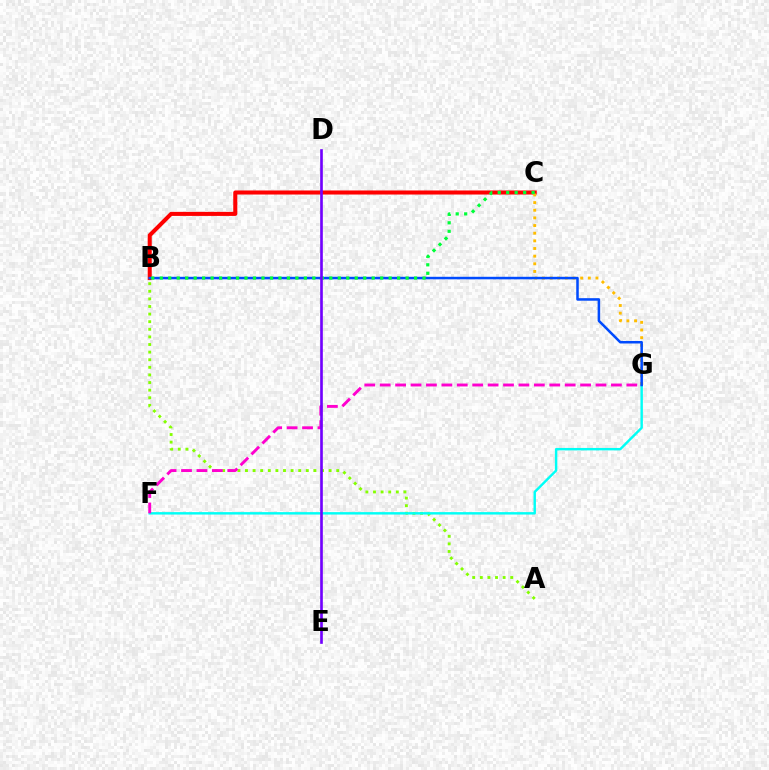{('A', 'B'): [{'color': '#84ff00', 'line_style': 'dotted', 'thickness': 2.07}], ('B', 'C'): [{'color': '#ff0000', 'line_style': 'solid', 'thickness': 2.92}, {'color': '#00ff39', 'line_style': 'dotted', 'thickness': 2.3}], ('F', 'G'): [{'color': '#00fff6', 'line_style': 'solid', 'thickness': 1.75}, {'color': '#ff00cf', 'line_style': 'dashed', 'thickness': 2.09}], ('C', 'G'): [{'color': '#ffbd00', 'line_style': 'dotted', 'thickness': 2.08}], ('B', 'G'): [{'color': '#004bff', 'line_style': 'solid', 'thickness': 1.82}], ('D', 'E'): [{'color': '#7200ff', 'line_style': 'solid', 'thickness': 1.91}]}